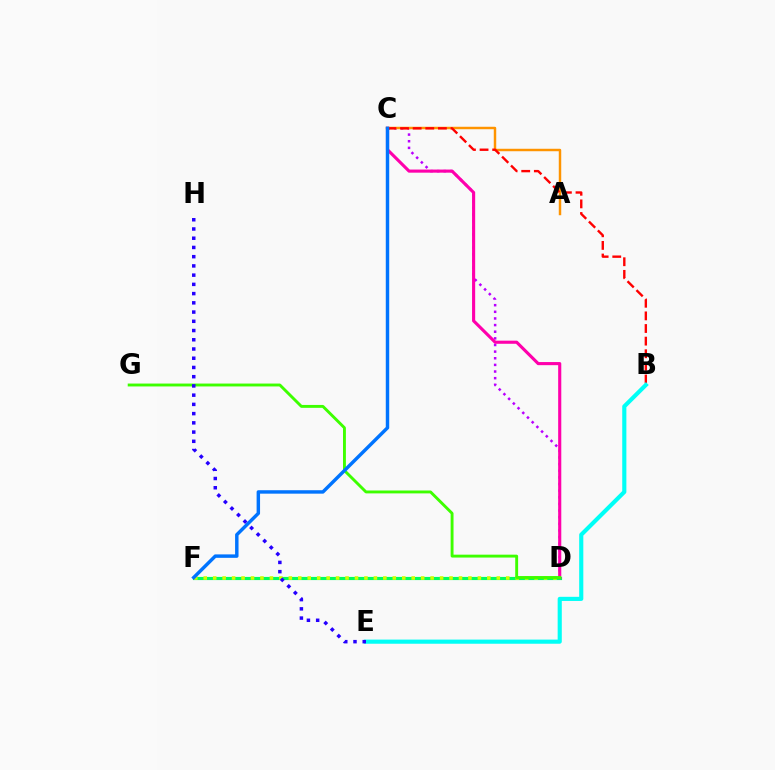{('C', 'D'): [{'color': '#b900ff', 'line_style': 'dotted', 'thickness': 1.8}, {'color': '#ff00ac', 'line_style': 'solid', 'thickness': 2.24}], ('A', 'C'): [{'color': '#ff9400', 'line_style': 'solid', 'thickness': 1.77}], ('D', 'F'): [{'color': '#00ff5c', 'line_style': 'solid', 'thickness': 2.27}, {'color': '#d1ff00', 'line_style': 'dotted', 'thickness': 2.57}], ('D', 'G'): [{'color': '#3dff00', 'line_style': 'solid', 'thickness': 2.08}], ('B', 'C'): [{'color': '#ff0000', 'line_style': 'dashed', 'thickness': 1.71}], ('C', 'F'): [{'color': '#0074ff', 'line_style': 'solid', 'thickness': 2.48}], ('B', 'E'): [{'color': '#00fff6', 'line_style': 'solid', 'thickness': 2.98}], ('E', 'H'): [{'color': '#2500ff', 'line_style': 'dotted', 'thickness': 2.51}]}